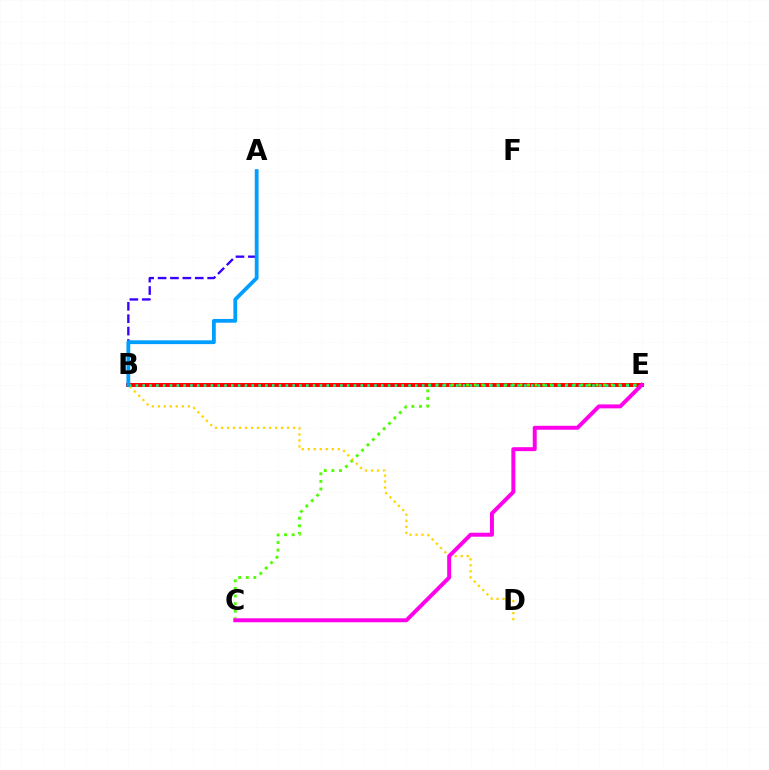{('B', 'E'): [{'color': '#ff0000', 'line_style': 'solid', 'thickness': 2.86}, {'color': '#00ff86', 'line_style': 'dotted', 'thickness': 1.85}], ('C', 'E'): [{'color': '#4fff00', 'line_style': 'dotted', 'thickness': 2.07}, {'color': '#ff00ed', 'line_style': 'solid', 'thickness': 2.85}], ('B', 'D'): [{'color': '#ffd500', 'line_style': 'dotted', 'thickness': 1.63}], ('A', 'B'): [{'color': '#3700ff', 'line_style': 'dashed', 'thickness': 1.68}, {'color': '#009eff', 'line_style': 'solid', 'thickness': 2.72}]}